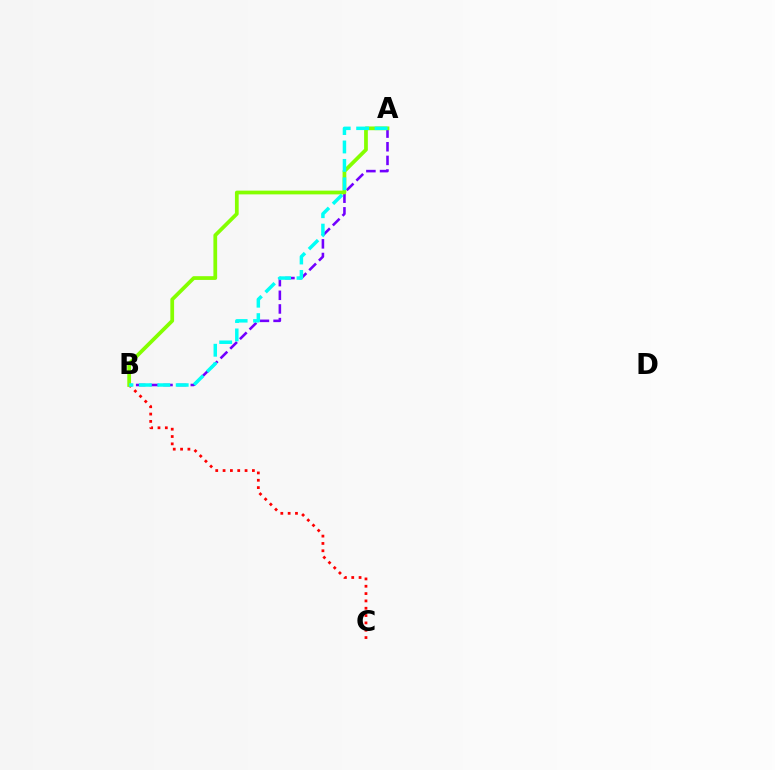{('B', 'C'): [{'color': '#ff0000', 'line_style': 'dotted', 'thickness': 1.99}], ('A', 'B'): [{'color': '#7200ff', 'line_style': 'dashed', 'thickness': 1.85}, {'color': '#84ff00', 'line_style': 'solid', 'thickness': 2.69}, {'color': '#00fff6', 'line_style': 'dashed', 'thickness': 2.5}]}